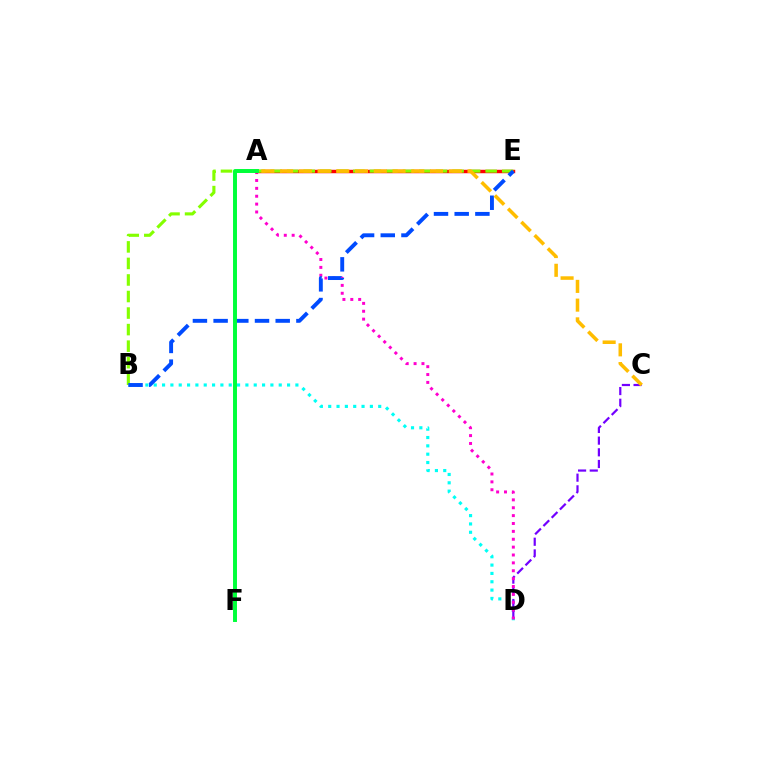{('B', 'D'): [{'color': '#00fff6', 'line_style': 'dotted', 'thickness': 2.26}], ('C', 'D'): [{'color': '#7200ff', 'line_style': 'dashed', 'thickness': 1.59}], ('A', 'D'): [{'color': '#ff00cf', 'line_style': 'dotted', 'thickness': 2.14}], ('A', 'E'): [{'color': '#ff0000', 'line_style': 'solid', 'thickness': 2.48}], ('B', 'E'): [{'color': '#84ff00', 'line_style': 'dashed', 'thickness': 2.25}, {'color': '#004bff', 'line_style': 'dashed', 'thickness': 2.81}], ('A', 'F'): [{'color': '#00ff39', 'line_style': 'solid', 'thickness': 2.84}], ('A', 'C'): [{'color': '#ffbd00', 'line_style': 'dashed', 'thickness': 2.55}]}